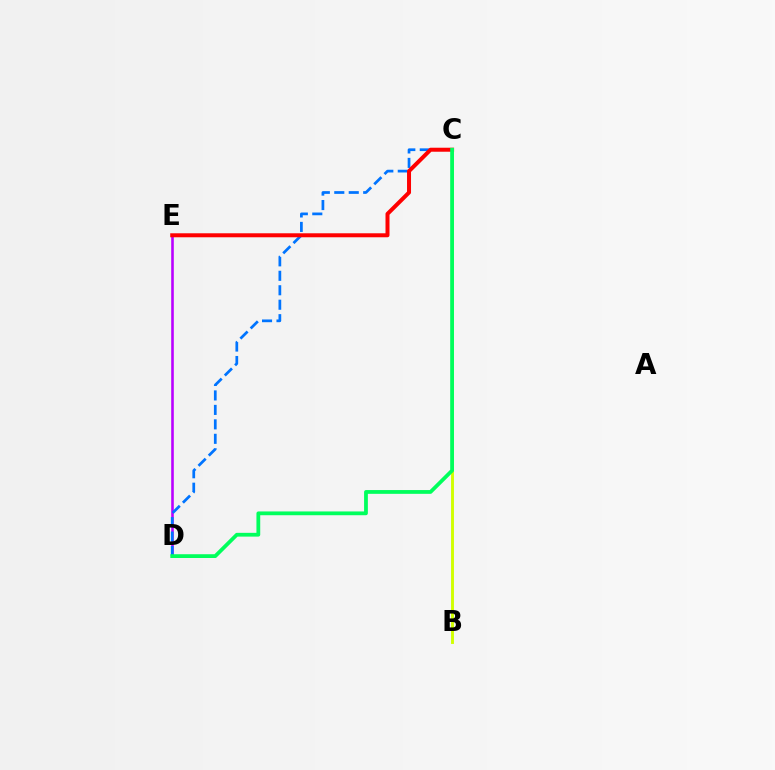{('D', 'E'): [{'color': '#b900ff', 'line_style': 'solid', 'thickness': 1.87}], ('C', 'D'): [{'color': '#0074ff', 'line_style': 'dashed', 'thickness': 1.96}, {'color': '#00ff5c', 'line_style': 'solid', 'thickness': 2.72}], ('B', 'C'): [{'color': '#d1ff00', 'line_style': 'solid', 'thickness': 2.09}], ('C', 'E'): [{'color': '#ff0000', 'line_style': 'solid', 'thickness': 2.88}]}